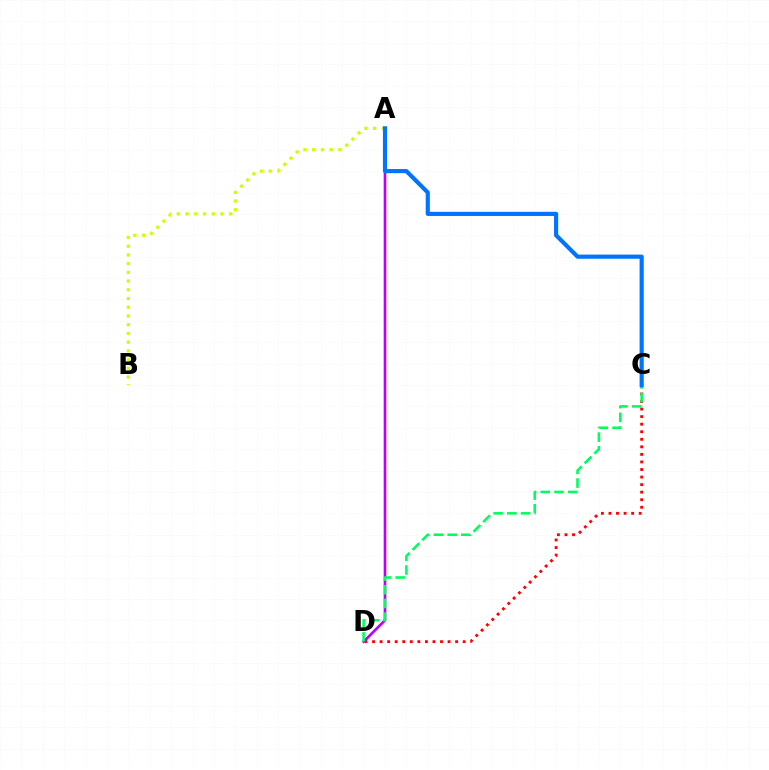{('C', 'D'): [{'color': '#ff0000', 'line_style': 'dotted', 'thickness': 2.05}, {'color': '#00ff5c', 'line_style': 'dashed', 'thickness': 1.86}], ('A', 'B'): [{'color': '#d1ff00', 'line_style': 'dotted', 'thickness': 2.37}], ('A', 'D'): [{'color': '#b900ff', 'line_style': 'solid', 'thickness': 1.9}], ('A', 'C'): [{'color': '#0074ff', 'line_style': 'solid', 'thickness': 2.98}]}